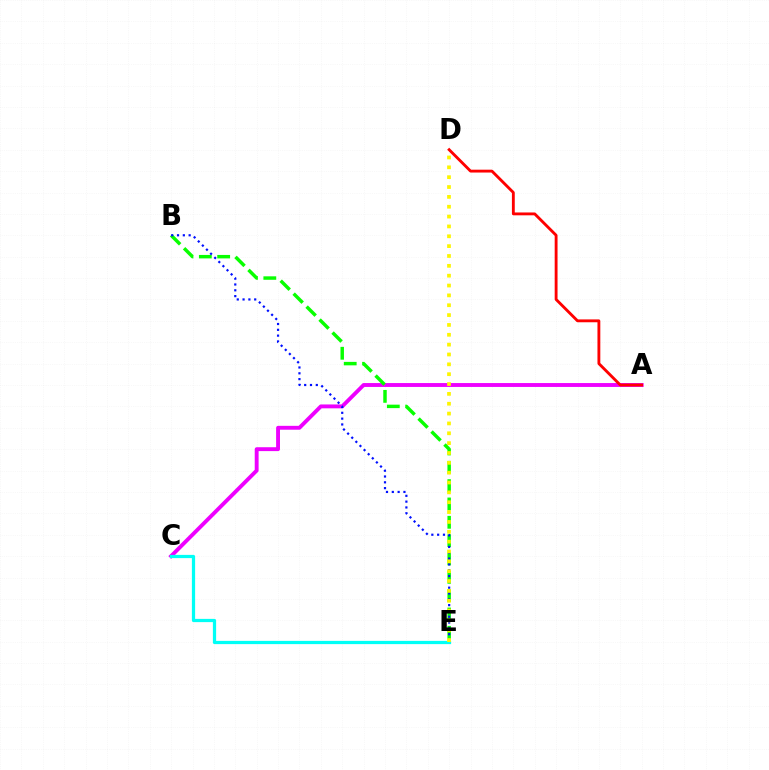{('A', 'C'): [{'color': '#ee00ff', 'line_style': 'solid', 'thickness': 2.79}], ('B', 'E'): [{'color': '#08ff00', 'line_style': 'dashed', 'thickness': 2.49}, {'color': '#0010ff', 'line_style': 'dotted', 'thickness': 1.58}], ('C', 'E'): [{'color': '#00fff6', 'line_style': 'solid', 'thickness': 2.33}], ('D', 'E'): [{'color': '#fcf500', 'line_style': 'dotted', 'thickness': 2.68}], ('A', 'D'): [{'color': '#ff0000', 'line_style': 'solid', 'thickness': 2.06}]}